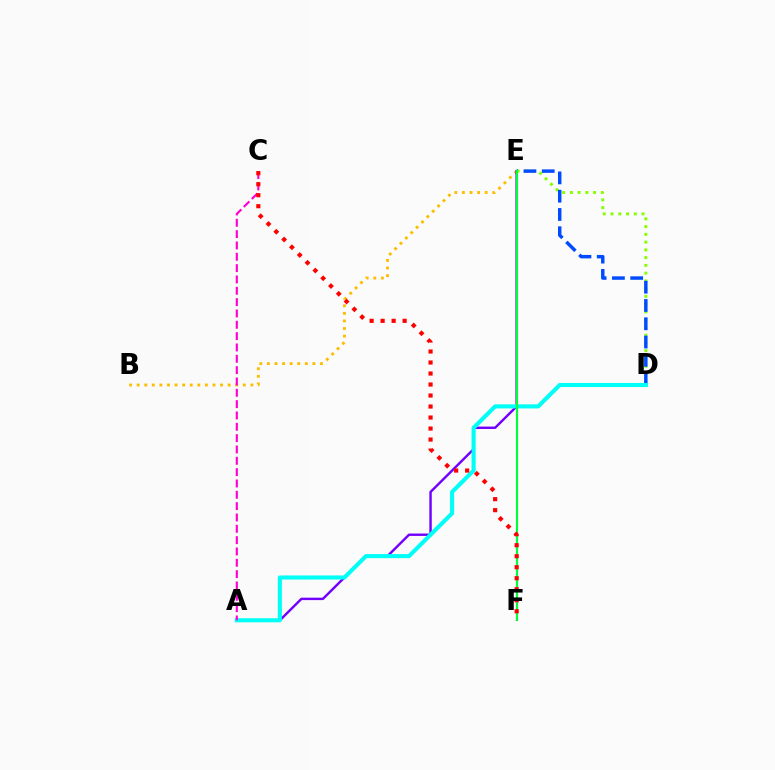{('D', 'E'): [{'color': '#84ff00', 'line_style': 'dotted', 'thickness': 2.11}, {'color': '#004bff', 'line_style': 'dashed', 'thickness': 2.48}], ('B', 'E'): [{'color': '#ffbd00', 'line_style': 'dotted', 'thickness': 2.06}], ('A', 'E'): [{'color': '#7200ff', 'line_style': 'solid', 'thickness': 1.74}], ('A', 'D'): [{'color': '#00fff6', 'line_style': 'solid', 'thickness': 2.94}], ('E', 'F'): [{'color': '#00ff39', 'line_style': 'solid', 'thickness': 1.54}], ('A', 'C'): [{'color': '#ff00cf', 'line_style': 'dashed', 'thickness': 1.54}], ('C', 'F'): [{'color': '#ff0000', 'line_style': 'dotted', 'thickness': 2.99}]}